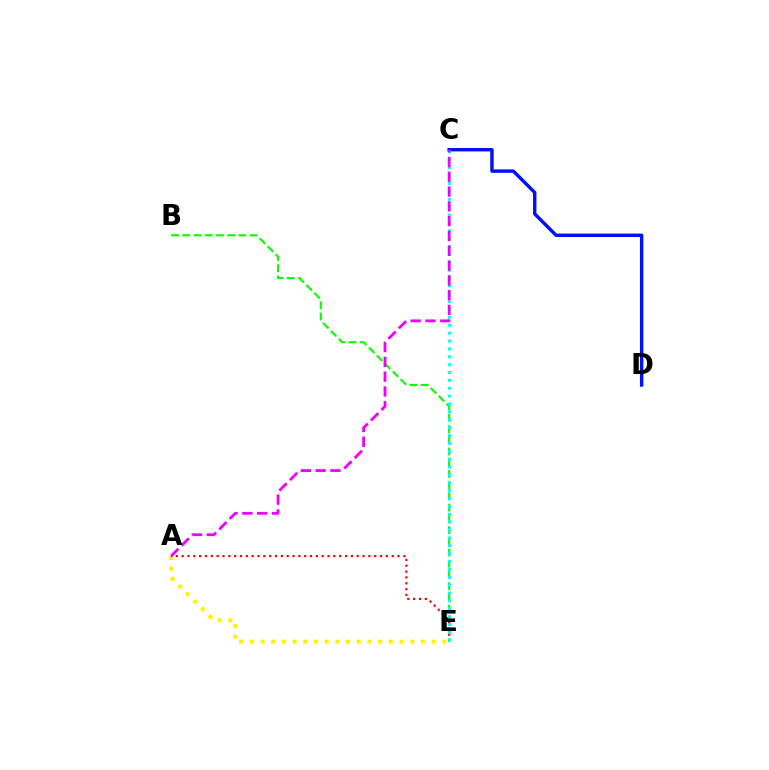{('B', 'E'): [{'color': '#08ff00', 'line_style': 'dashed', 'thickness': 1.52}], ('C', 'D'): [{'color': '#0010ff', 'line_style': 'solid', 'thickness': 2.45}], ('A', 'E'): [{'color': '#fcf500', 'line_style': 'dotted', 'thickness': 2.91}, {'color': '#ff0000', 'line_style': 'dotted', 'thickness': 1.59}], ('C', 'E'): [{'color': '#00fff6', 'line_style': 'dotted', 'thickness': 2.14}], ('A', 'C'): [{'color': '#ee00ff', 'line_style': 'dashed', 'thickness': 2.01}]}